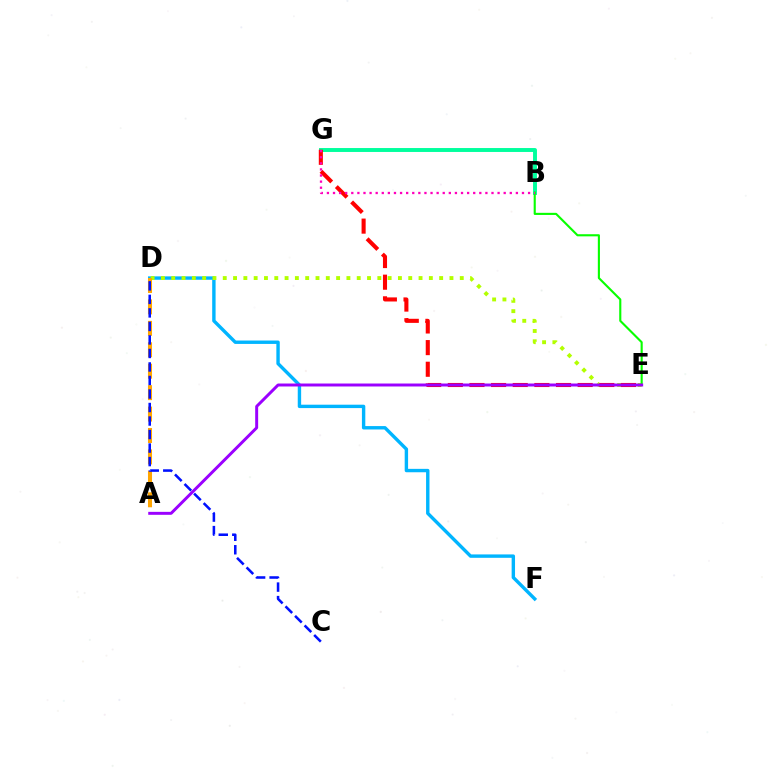{('B', 'G'): [{'color': '#00ff9d', 'line_style': 'solid', 'thickness': 2.83}, {'color': '#ff00bd', 'line_style': 'dotted', 'thickness': 1.66}], ('D', 'F'): [{'color': '#00b5ff', 'line_style': 'solid', 'thickness': 2.45}], ('D', 'E'): [{'color': '#b3ff00', 'line_style': 'dotted', 'thickness': 2.8}], ('A', 'D'): [{'color': '#ffa500', 'line_style': 'dashed', 'thickness': 2.91}], ('E', 'G'): [{'color': '#ff0000', 'line_style': 'dashed', 'thickness': 2.94}], ('C', 'D'): [{'color': '#0010ff', 'line_style': 'dashed', 'thickness': 1.84}], ('B', 'E'): [{'color': '#08ff00', 'line_style': 'solid', 'thickness': 1.53}], ('A', 'E'): [{'color': '#9b00ff', 'line_style': 'solid', 'thickness': 2.13}]}